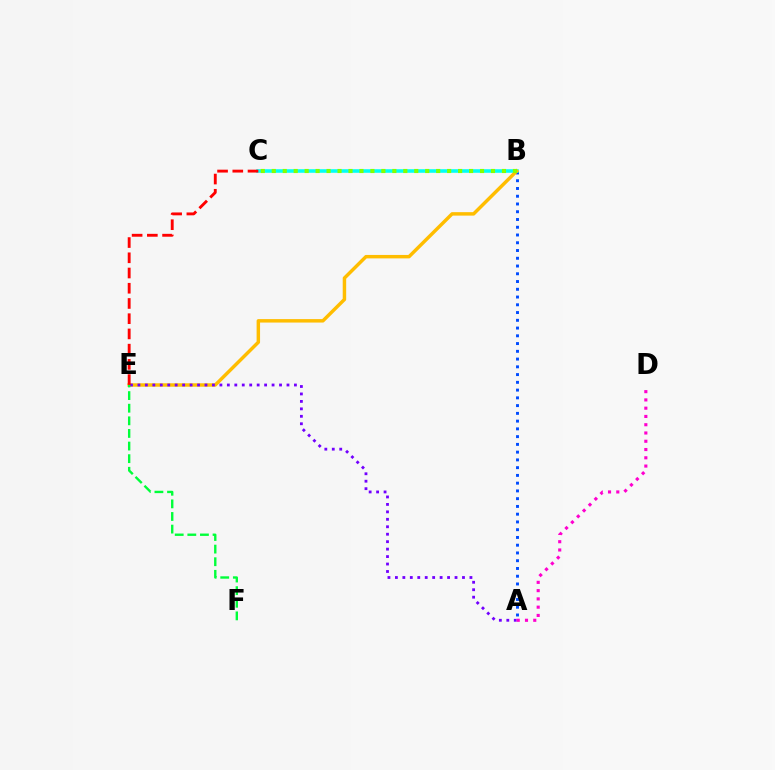{('A', 'B'): [{'color': '#004bff', 'line_style': 'dotted', 'thickness': 2.11}], ('B', 'C'): [{'color': '#00fff6', 'line_style': 'solid', 'thickness': 2.57}, {'color': '#84ff00', 'line_style': 'dotted', 'thickness': 2.98}], ('B', 'E'): [{'color': '#ffbd00', 'line_style': 'solid', 'thickness': 2.49}], ('A', 'E'): [{'color': '#7200ff', 'line_style': 'dotted', 'thickness': 2.03}], ('E', 'F'): [{'color': '#00ff39', 'line_style': 'dashed', 'thickness': 1.71}], ('A', 'D'): [{'color': '#ff00cf', 'line_style': 'dotted', 'thickness': 2.25}], ('C', 'E'): [{'color': '#ff0000', 'line_style': 'dashed', 'thickness': 2.07}]}